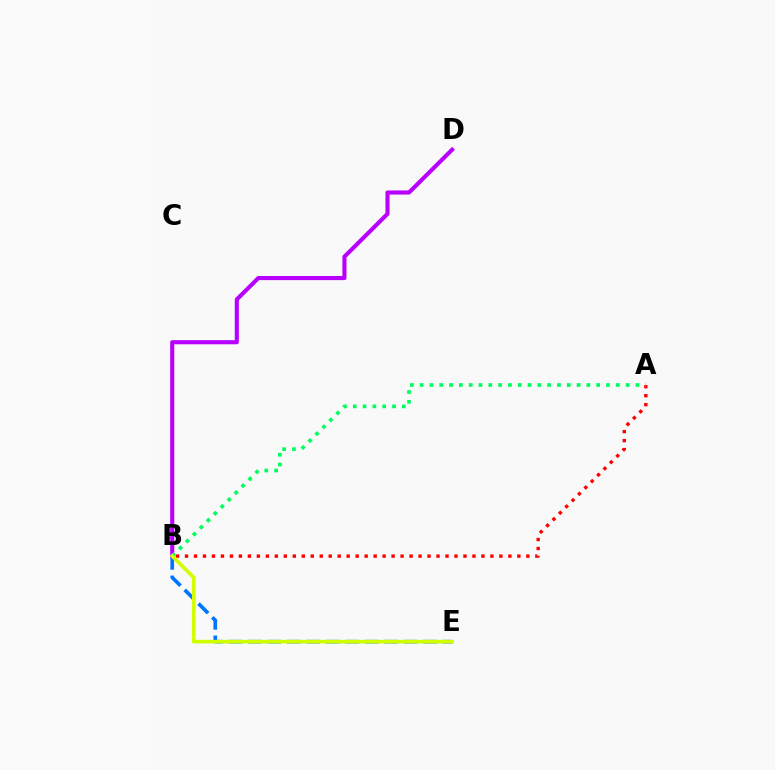{('B', 'E'): [{'color': '#0074ff', 'line_style': 'dashed', 'thickness': 2.65}, {'color': '#d1ff00', 'line_style': 'solid', 'thickness': 2.62}], ('B', 'D'): [{'color': '#b900ff', 'line_style': 'solid', 'thickness': 2.95}], ('A', 'B'): [{'color': '#ff0000', 'line_style': 'dotted', 'thickness': 2.44}, {'color': '#00ff5c', 'line_style': 'dotted', 'thickness': 2.66}]}